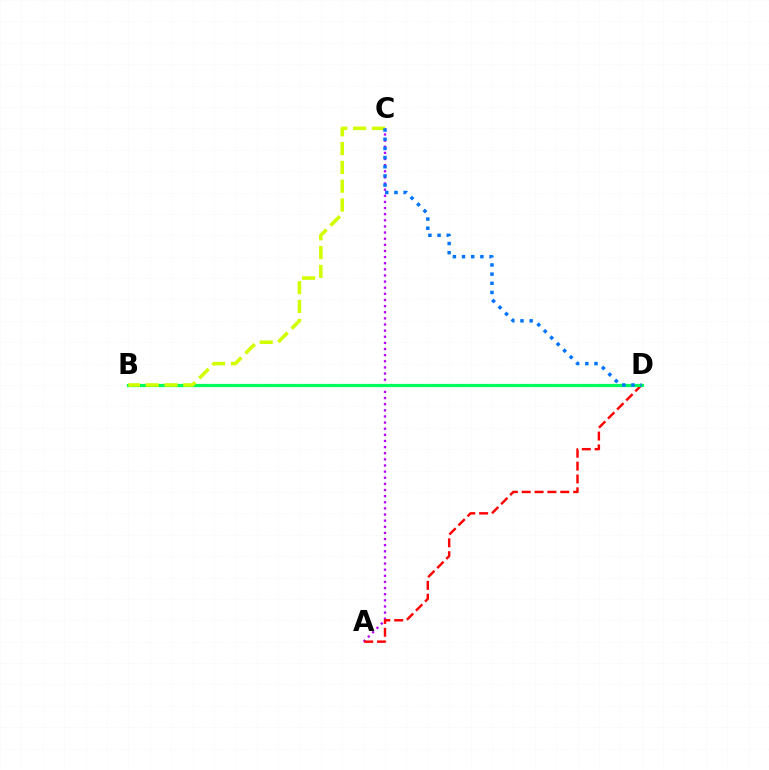{('A', 'C'): [{'color': '#b900ff', 'line_style': 'dotted', 'thickness': 1.67}], ('A', 'D'): [{'color': '#ff0000', 'line_style': 'dashed', 'thickness': 1.75}], ('B', 'D'): [{'color': '#00ff5c', 'line_style': 'solid', 'thickness': 2.31}], ('B', 'C'): [{'color': '#d1ff00', 'line_style': 'dashed', 'thickness': 2.56}], ('C', 'D'): [{'color': '#0074ff', 'line_style': 'dotted', 'thickness': 2.49}]}